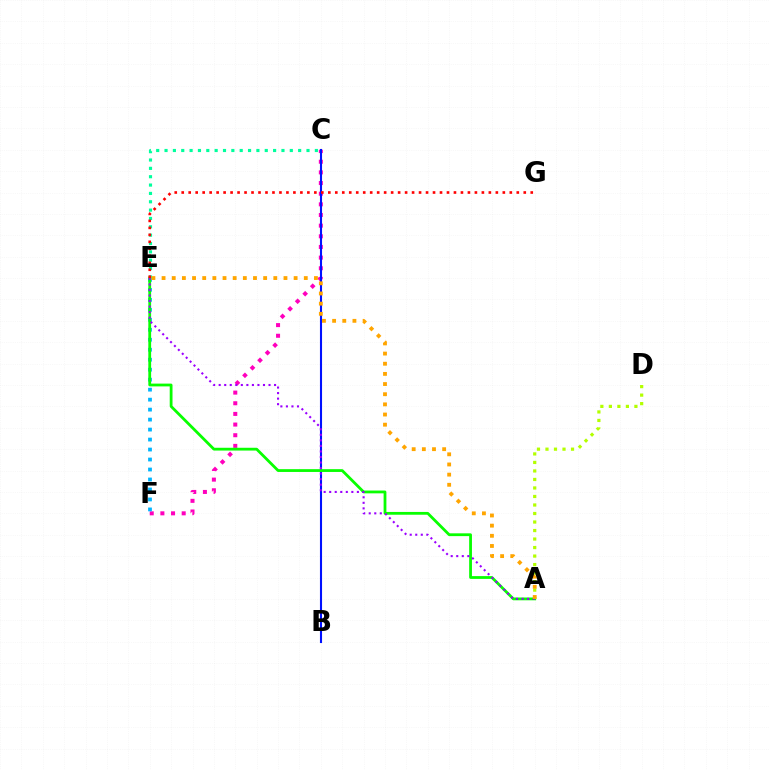{('C', 'F'): [{'color': '#ff00bd', 'line_style': 'dotted', 'thickness': 2.89}], ('E', 'F'): [{'color': '#00b5ff', 'line_style': 'dotted', 'thickness': 2.71}], ('C', 'E'): [{'color': '#00ff9d', 'line_style': 'dotted', 'thickness': 2.27}], ('B', 'C'): [{'color': '#0010ff', 'line_style': 'solid', 'thickness': 1.51}], ('A', 'E'): [{'color': '#08ff00', 'line_style': 'solid', 'thickness': 2.01}, {'color': '#9b00ff', 'line_style': 'dotted', 'thickness': 1.5}, {'color': '#ffa500', 'line_style': 'dotted', 'thickness': 2.76}], ('A', 'D'): [{'color': '#b3ff00', 'line_style': 'dotted', 'thickness': 2.31}], ('E', 'G'): [{'color': '#ff0000', 'line_style': 'dotted', 'thickness': 1.9}]}